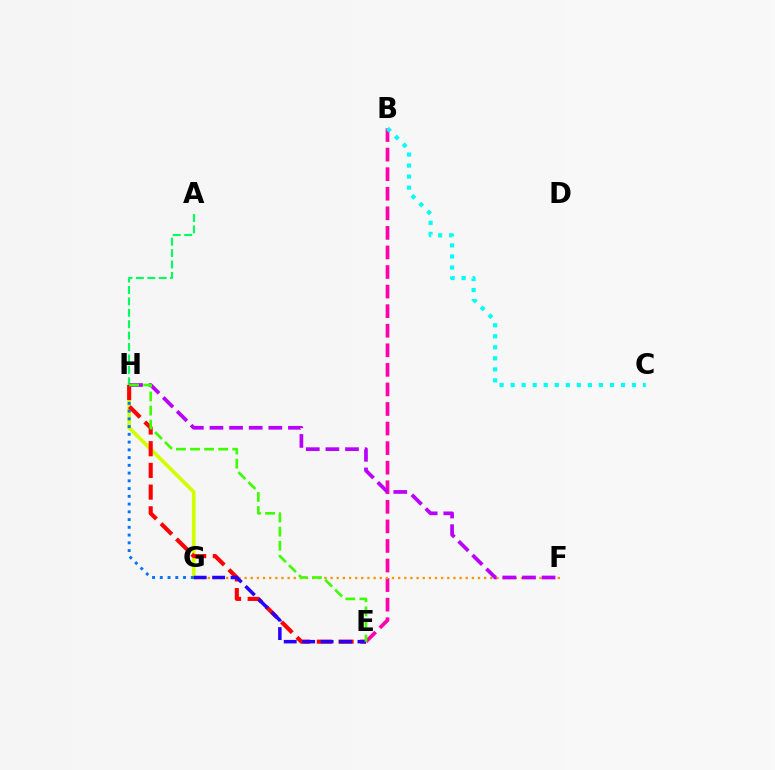{('G', 'H'): [{'color': '#d1ff00', 'line_style': 'solid', 'thickness': 2.65}, {'color': '#0074ff', 'line_style': 'dotted', 'thickness': 2.11}], ('B', 'E'): [{'color': '#ff00ac', 'line_style': 'dashed', 'thickness': 2.66}], ('A', 'H'): [{'color': '#00ff5c', 'line_style': 'dashed', 'thickness': 1.55}], ('F', 'G'): [{'color': '#ff9400', 'line_style': 'dotted', 'thickness': 1.67}], ('E', 'H'): [{'color': '#ff0000', 'line_style': 'dashed', 'thickness': 2.95}, {'color': '#3dff00', 'line_style': 'dashed', 'thickness': 1.91}], ('B', 'C'): [{'color': '#00fff6', 'line_style': 'dotted', 'thickness': 3.0}], ('F', 'H'): [{'color': '#b900ff', 'line_style': 'dashed', 'thickness': 2.66}], ('E', 'G'): [{'color': '#2500ff', 'line_style': 'dashed', 'thickness': 2.5}]}